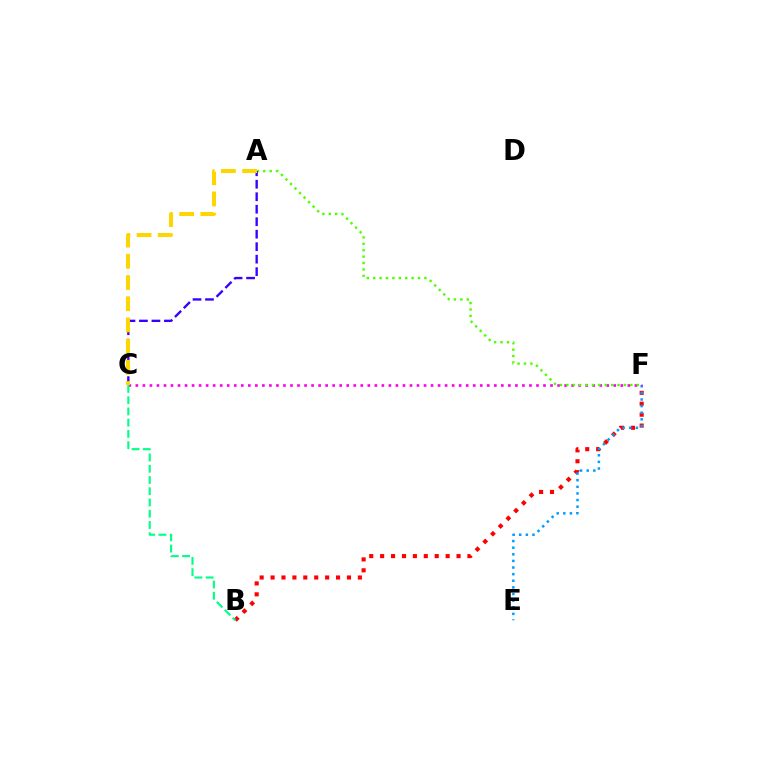{('B', 'F'): [{'color': '#ff0000', 'line_style': 'dotted', 'thickness': 2.97}], ('E', 'F'): [{'color': '#009eff', 'line_style': 'dotted', 'thickness': 1.8}], ('C', 'F'): [{'color': '#ff00ed', 'line_style': 'dotted', 'thickness': 1.91}], ('B', 'C'): [{'color': '#00ff86', 'line_style': 'dashed', 'thickness': 1.53}], ('A', 'F'): [{'color': '#4fff00', 'line_style': 'dotted', 'thickness': 1.74}], ('A', 'C'): [{'color': '#3700ff', 'line_style': 'dashed', 'thickness': 1.7}, {'color': '#ffd500', 'line_style': 'dashed', 'thickness': 2.88}]}